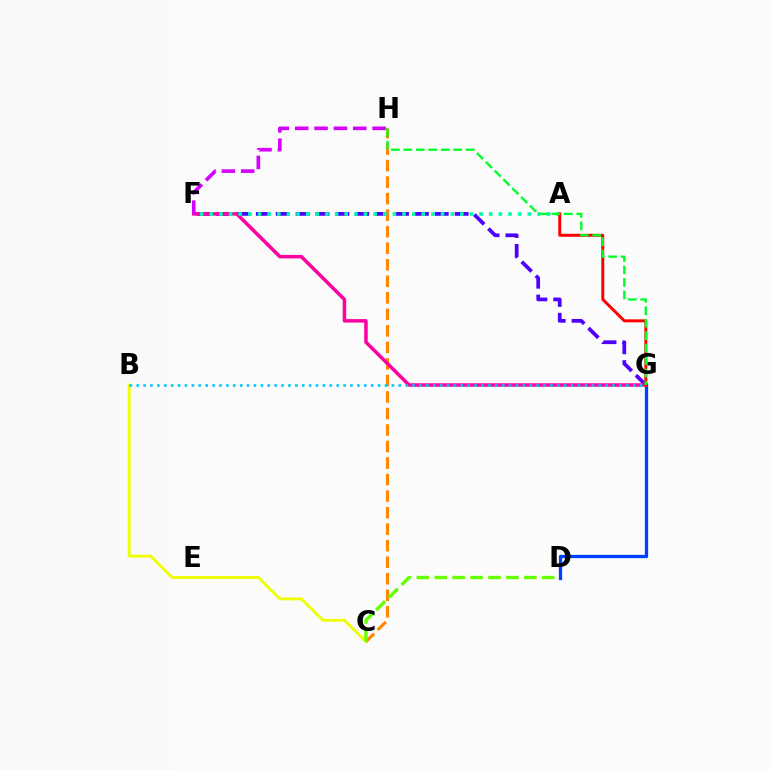{('F', 'G'): [{'color': '#4f00ff', 'line_style': 'dashed', 'thickness': 2.7}, {'color': '#ff00a0', 'line_style': 'solid', 'thickness': 2.51}], ('D', 'G'): [{'color': '#003fff', 'line_style': 'solid', 'thickness': 2.37}], ('B', 'C'): [{'color': '#eeff00', 'line_style': 'solid', 'thickness': 2.06}], ('C', 'H'): [{'color': '#ff8800', 'line_style': 'dashed', 'thickness': 2.24}], ('C', 'D'): [{'color': '#66ff00', 'line_style': 'dashed', 'thickness': 2.43}], ('A', 'F'): [{'color': '#00ffaf', 'line_style': 'dotted', 'thickness': 2.62}], ('A', 'G'): [{'color': '#ff0000', 'line_style': 'solid', 'thickness': 2.13}], ('G', 'H'): [{'color': '#00ff27', 'line_style': 'dashed', 'thickness': 1.69}], ('F', 'H'): [{'color': '#d600ff', 'line_style': 'dashed', 'thickness': 2.63}], ('B', 'G'): [{'color': '#00c7ff', 'line_style': 'dotted', 'thickness': 1.87}]}